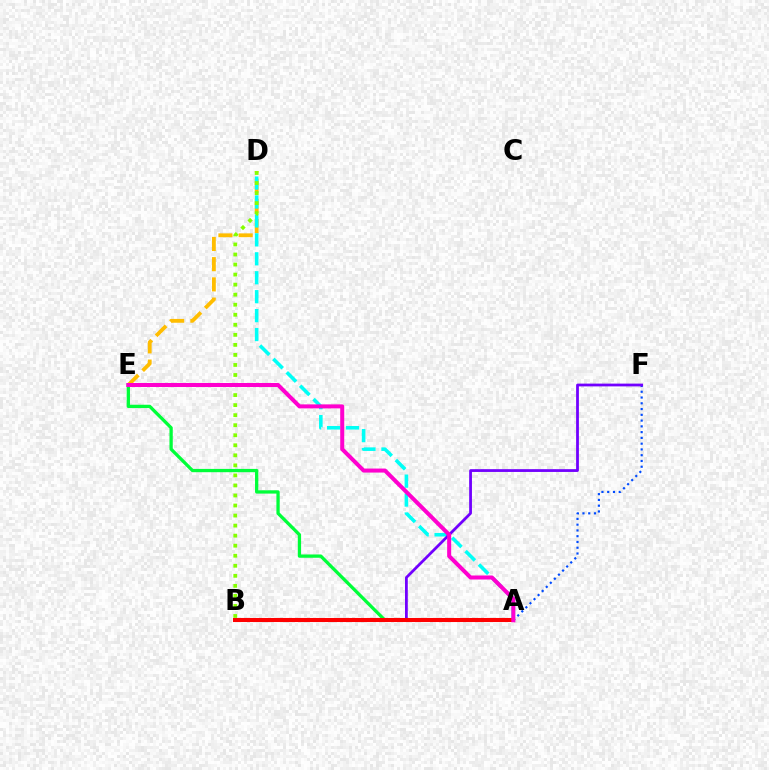{('D', 'E'): [{'color': '#ffbd00', 'line_style': 'dashed', 'thickness': 2.75}], ('A', 'F'): [{'color': '#004bff', 'line_style': 'dotted', 'thickness': 1.57}], ('A', 'D'): [{'color': '#00fff6', 'line_style': 'dashed', 'thickness': 2.57}], ('A', 'E'): [{'color': '#00ff39', 'line_style': 'solid', 'thickness': 2.37}, {'color': '#ff00cf', 'line_style': 'solid', 'thickness': 2.89}], ('B', 'D'): [{'color': '#84ff00', 'line_style': 'dotted', 'thickness': 2.73}], ('B', 'F'): [{'color': '#7200ff', 'line_style': 'solid', 'thickness': 2.0}], ('A', 'B'): [{'color': '#ff0000', 'line_style': 'solid', 'thickness': 2.92}]}